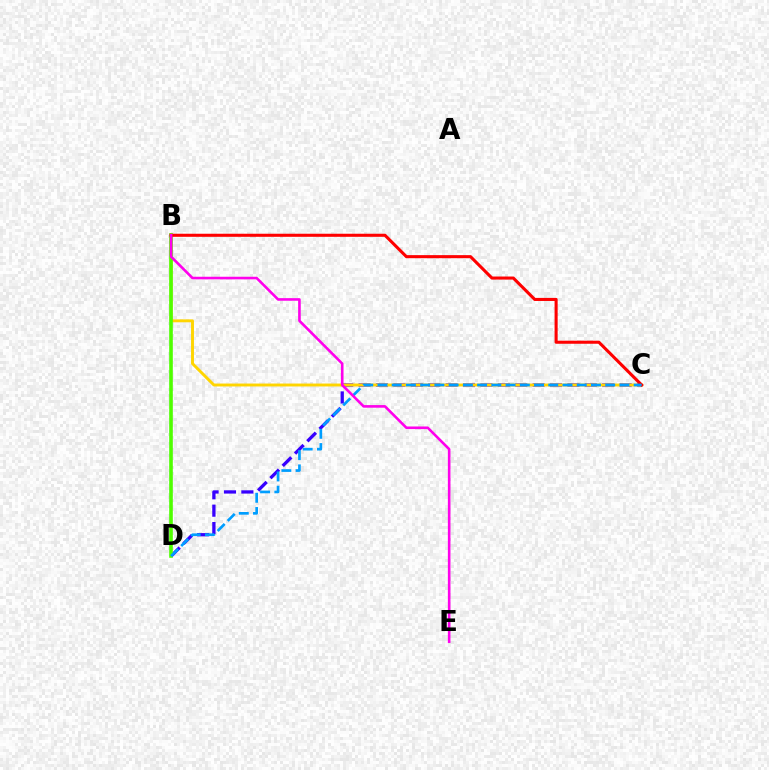{('C', 'D'): [{'color': '#3700ff', 'line_style': 'dashed', 'thickness': 2.36}, {'color': '#009eff', 'line_style': 'dashed', 'thickness': 1.93}], ('B', 'D'): [{'color': '#00ff86', 'line_style': 'dotted', 'thickness': 1.6}, {'color': '#4fff00', 'line_style': 'solid', 'thickness': 2.6}], ('B', 'C'): [{'color': '#ffd500', 'line_style': 'solid', 'thickness': 2.1}, {'color': '#ff0000', 'line_style': 'solid', 'thickness': 2.21}], ('B', 'E'): [{'color': '#ff00ed', 'line_style': 'solid', 'thickness': 1.88}]}